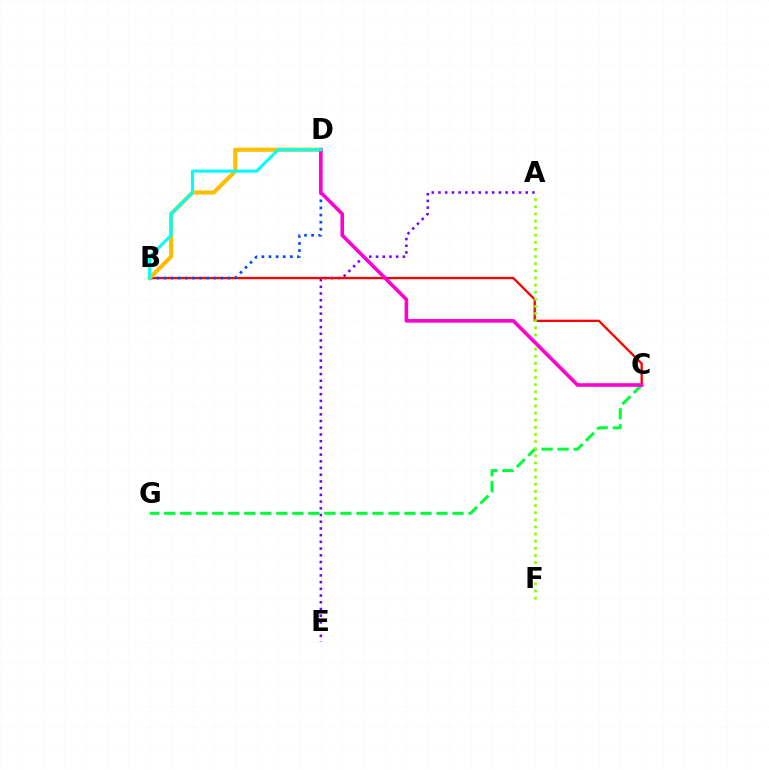{('A', 'E'): [{'color': '#7200ff', 'line_style': 'dotted', 'thickness': 1.82}], ('C', 'G'): [{'color': '#00ff39', 'line_style': 'dashed', 'thickness': 2.18}], ('B', 'C'): [{'color': '#ff0000', 'line_style': 'solid', 'thickness': 1.67}], ('B', 'D'): [{'color': '#004bff', 'line_style': 'dotted', 'thickness': 1.93}, {'color': '#ffbd00', 'line_style': 'solid', 'thickness': 2.97}, {'color': '#00fff6', 'line_style': 'solid', 'thickness': 2.26}], ('A', 'F'): [{'color': '#84ff00', 'line_style': 'dotted', 'thickness': 1.93}], ('C', 'D'): [{'color': '#ff00cf', 'line_style': 'solid', 'thickness': 2.58}]}